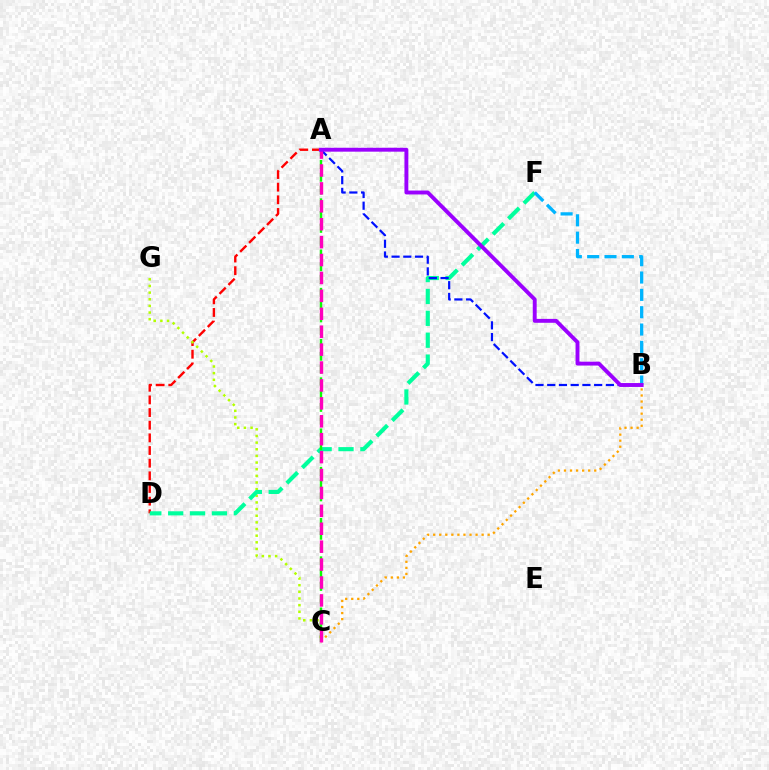{('A', 'D'): [{'color': '#ff0000', 'line_style': 'dashed', 'thickness': 1.72}], ('C', 'G'): [{'color': '#b3ff00', 'line_style': 'dotted', 'thickness': 1.81}], ('D', 'F'): [{'color': '#00ff9d', 'line_style': 'dashed', 'thickness': 2.97}], ('A', 'B'): [{'color': '#0010ff', 'line_style': 'dashed', 'thickness': 1.59}, {'color': '#9b00ff', 'line_style': 'solid', 'thickness': 2.8}], ('B', 'F'): [{'color': '#00b5ff', 'line_style': 'dashed', 'thickness': 2.36}], ('A', 'C'): [{'color': '#08ff00', 'line_style': 'dashed', 'thickness': 1.74}, {'color': '#ff00bd', 'line_style': 'dashed', 'thickness': 2.43}], ('B', 'C'): [{'color': '#ffa500', 'line_style': 'dotted', 'thickness': 1.64}]}